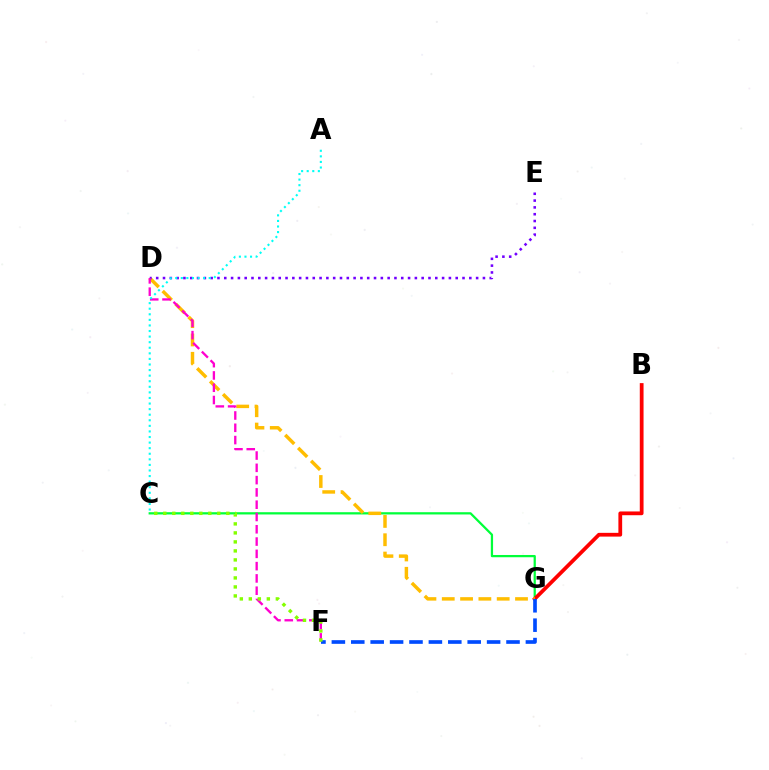{('C', 'G'): [{'color': '#00ff39', 'line_style': 'solid', 'thickness': 1.62}], ('B', 'G'): [{'color': '#ff0000', 'line_style': 'solid', 'thickness': 2.71}], ('D', 'G'): [{'color': '#ffbd00', 'line_style': 'dashed', 'thickness': 2.49}], ('D', 'E'): [{'color': '#7200ff', 'line_style': 'dotted', 'thickness': 1.85}], ('D', 'F'): [{'color': '#ff00cf', 'line_style': 'dashed', 'thickness': 1.67}], ('F', 'G'): [{'color': '#004bff', 'line_style': 'dashed', 'thickness': 2.64}], ('C', 'F'): [{'color': '#84ff00', 'line_style': 'dotted', 'thickness': 2.45}], ('A', 'C'): [{'color': '#00fff6', 'line_style': 'dotted', 'thickness': 1.52}]}